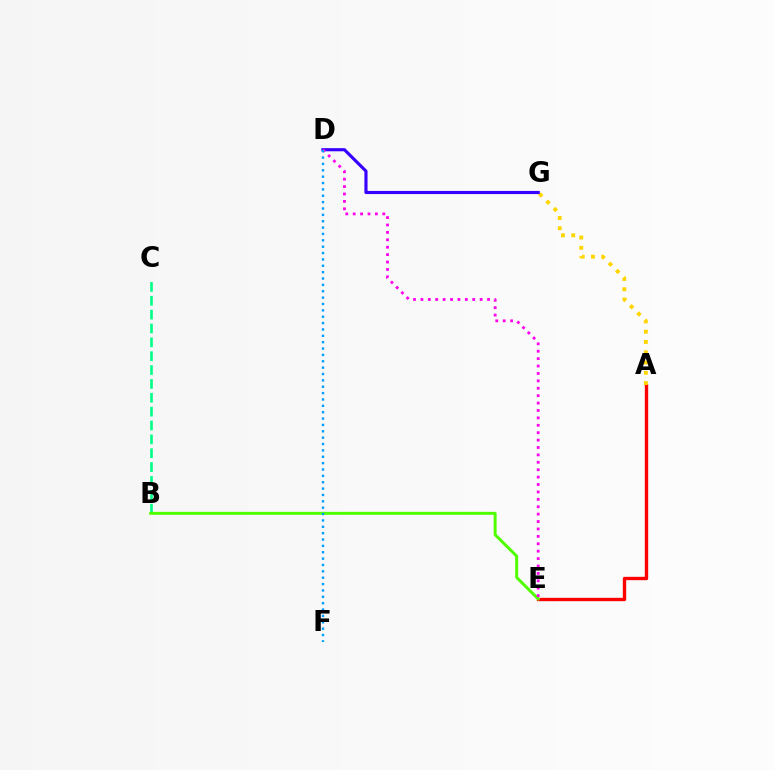{('A', 'E'): [{'color': '#ff0000', 'line_style': 'solid', 'thickness': 2.41}], ('A', 'G'): [{'color': '#ffd500', 'line_style': 'dotted', 'thickness': 2.79}], ('D', 'G'): [{'color': '#3700ff', 'line_style': 'solid', 'thickness': 2.26}], ('B', 'C'): [{'color': '#00ff86', 'line_style': 'dashed', 'thickness': 1.88}], ('B', 'E'): [{'color': '#4fff00', 'line_style': 'solid', 'thickness': 2.13}], ('D', 'E'): [{'color': '#ff00ed', 'line_style': 'dotted', 'thickness': 2.01}], ('D', 'F'): [{'color': '#009eff', 'line_style': 'dotted', 'thickness': 1.73}]}